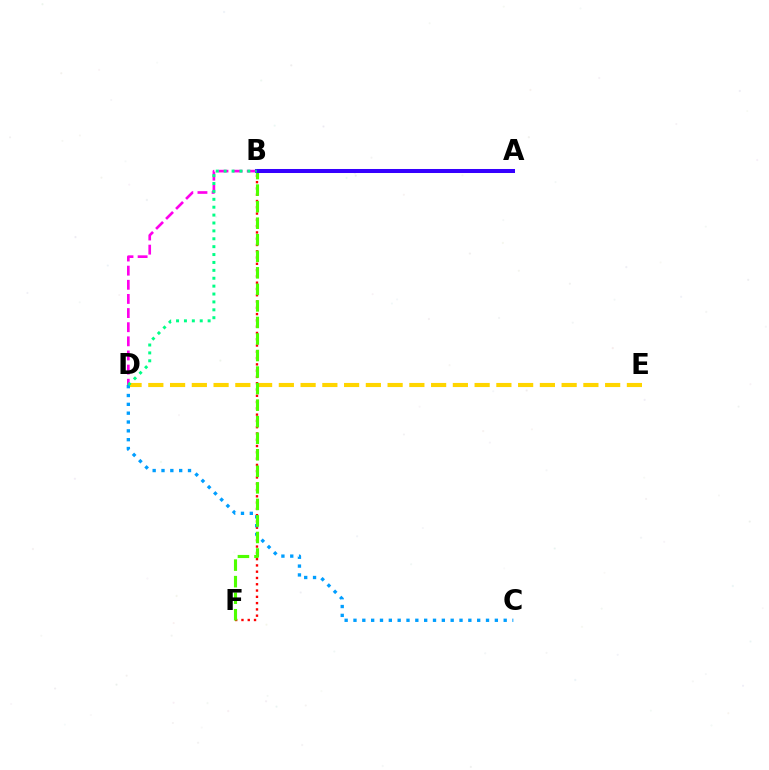{('B', 'F'): [{'color': '#ff0000', 'line_style': 'dotted', 'thickness': 1.71}, {'color': '#4fff00', 'line_style': 'dashed', 'thickness': 2.25}], ('D', 'E'): [{'color': '#ffd500', 'line_style': 'dashed', 'thickness': 2.96}], ('C', 'D'): [{'color': '#009eff', 'line_style': 'dotted', 'thickness': 2.4}], ('B', 'D'): [{'color': '#ff00ed', 'line_style': 'dashed', 'thickness': 1.92}, {'color': '#00ff86', 'line_style': 'dotted', 'thickness': 2.14}], ('A', 'B'): [{'color': '#3700ff', 'line_style': 'solid', 'thickness': 2.89}]}